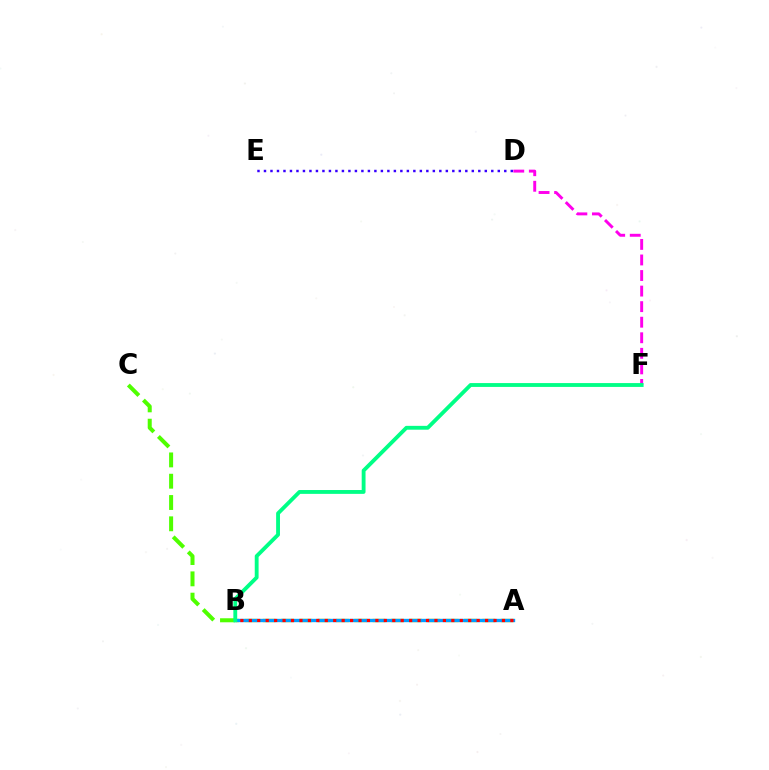{('D', 'E'): [{'color': '#3700ff', 'line_style': 'dotted', 'thickness': 1.76}], ('A', 'B'): [{'color': '#ffd500', 'line_style': 'dashed', 'thickness': 2.49}, {'color': '#009eff', 'line_style': 'solid', 'thickness': 2.42}, {'color': '#ff0000', 'line_style': 'dotted', 'thickness': 2.29}], ('D', 'F'): [{'color': '#ff00ed', 'line_style': 'dashed', 'thickness': 2.11}], ('B', 'C'): [{'color': '#4fff00', 'line_style': 'dashed', 'thickness': 2.89}], ('B', 'F'): [{'color': '#00ff86', 'line_style': 'solid', 'thickness': 2.77}]}